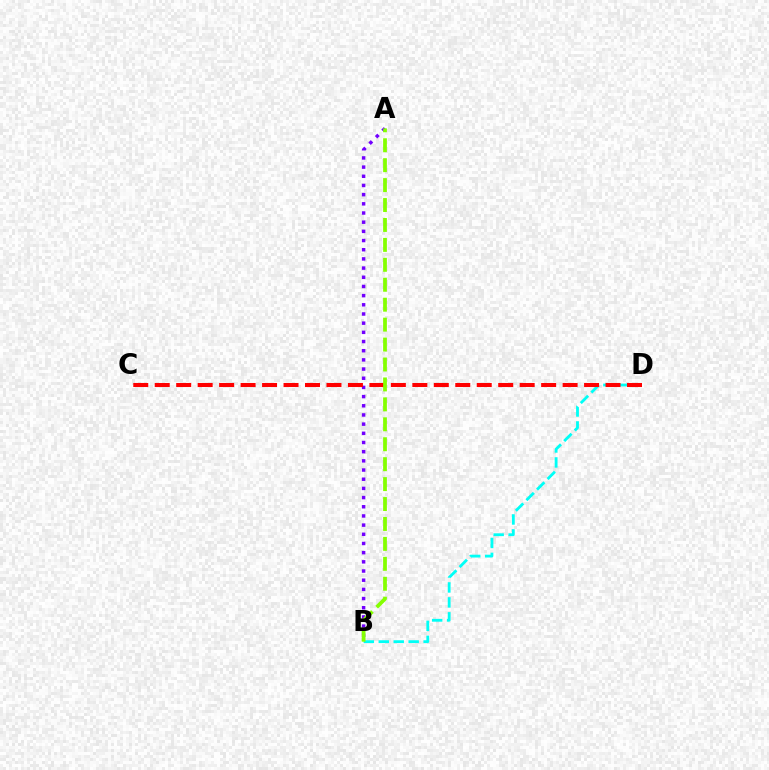{('A', 'B'): [{'color': '#7200ff', 'line_style': 'dotted', 'thickness': 2.49}, {'color': '#84ff00', 'line_style': 'dashed', 'thickness': 2.71}], ('B', 'D'): [{'color': '#00fff6', 'line_style': 'dashed', 'thickness': 2.03}], ('C', 'D'): [{'color': '#ff0000', 'line_style': 'dashed', 'thickness': 2.92}]}